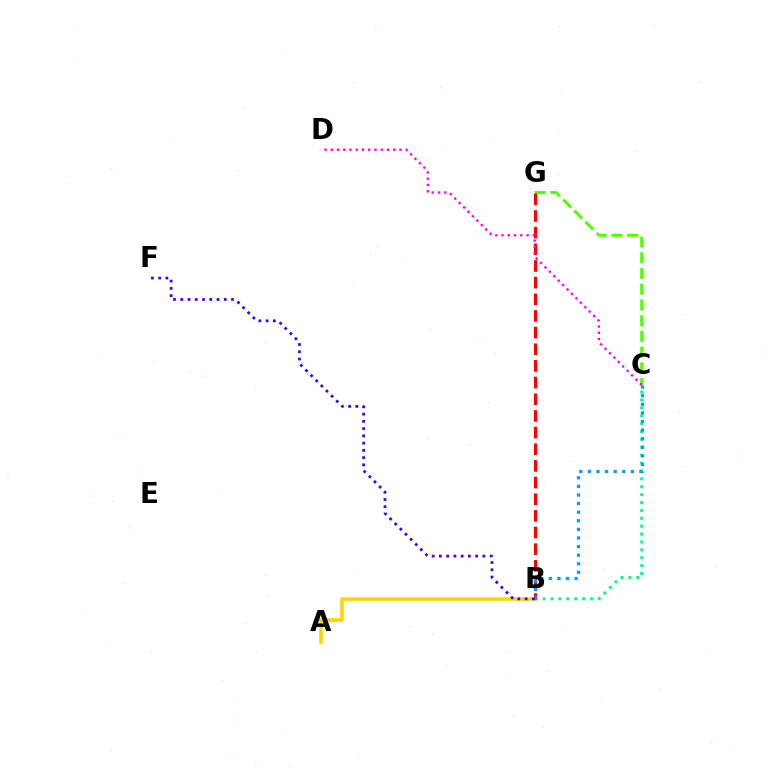{('A', 'B'): [{'color': '#ffd500', 'line_style': 'solid', 'thickness': 2.59}], ('C', 'G'): [{'color': '#4fff00', 'line_style': 'dashed', 'thickness': 2.14}], ('B', 'C'): [{'color': '#00ff86', 'line_style': 'dotted', 'thickness': 2.14}, {'color': '#009eff', 'line_style': 'dotted', 'thickness': 2.33}], ('B', 'G'): [{'color': '#ff0000', 'line_style': 'dashed', 'thickness': 2.26}], ('B', 'F'): [{'color': '#3700ff', 'line_style': 'dotted', 'thickness': 1.97}], ('C', 'D'): [{'color': '#ff00ed', 'line_style': 'dotted', 'thickness': 1.7}]}